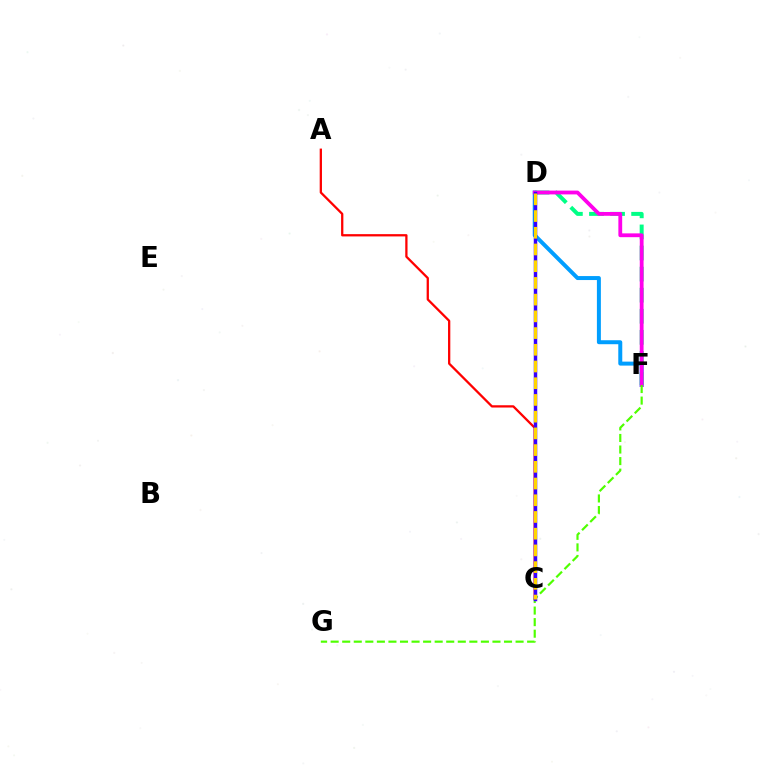{('A', 'C'): [{'color': '#ff0000', 'line_style': 'solid', 'thickness': 1.64}], ('D', 'F'): [{'color': '#009eff', 'line_style': 'solid', 'thickness': 2.87}, {'color': '#00ff86', 'line_style': 'dashed', 'thickness': 2.86}, {'color': '#ff00ed', 'line_style': 'solid', 'thickness': 2.74}], ('F', 'G'): [{'color': '#4fff00', 'line_style': 'dashed', 'thickness': 1.57}], ('C', 'D'): [{'color': '#3700ff', 'line_style': 'solid', 'thickness': 2.49}, {'color': '#ffd500', 'line_style': 'dashed', 'thickness': 2.27}]}